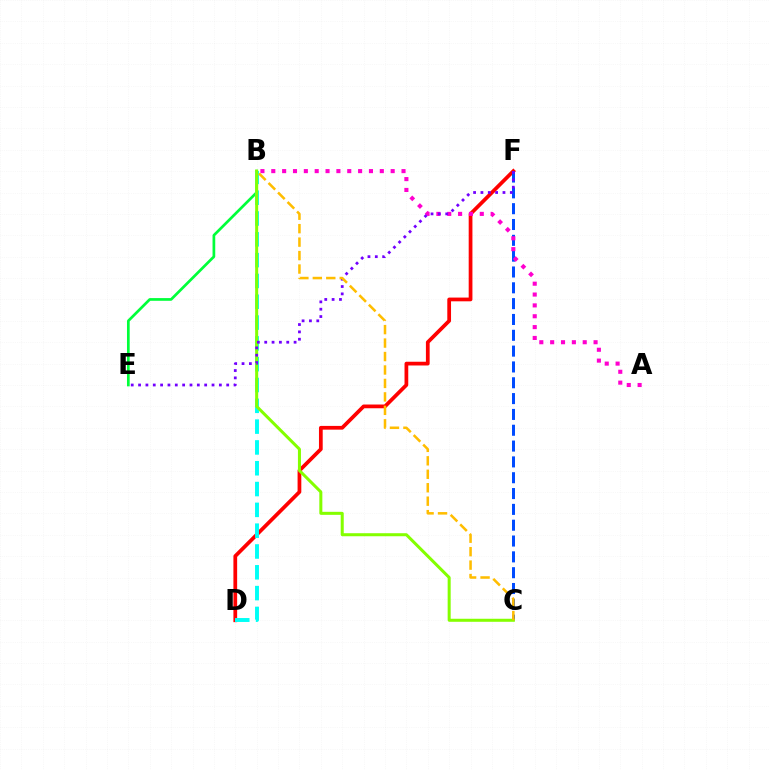{('D', 'F'): [{'color': '#ff0000', 'line_style': 'solid', 'thickness': 2.69}], ('C', 'F'): [{'color': '#004bff', 'line_style': 'dashed', 'thickness': 2.15}], ('B', 'E'): [{'color': '#00ff39', 'line_style': 'solid', 'thickness': 1.95}], ('B', 'D'): [{'color': '#00fff6', 'line_style': 'dashed', 'thickness': 2.83}], ('A', 'B'): [{'color': '#ff00cf', 'line_style': 'dotted', 'thickness': 2.95}], ('B', 'C'): [{'color': '#84ff00', 'line_style': 'solid', 'thickness': 2.18}, {'color': '#ffbd00', 'line_style': 'dashed', 'thickness': 1.83}], ('E', 'F'): [{'color': '#7200ff', 'line_style': 'dotted', 'thickness': 2.0}]}